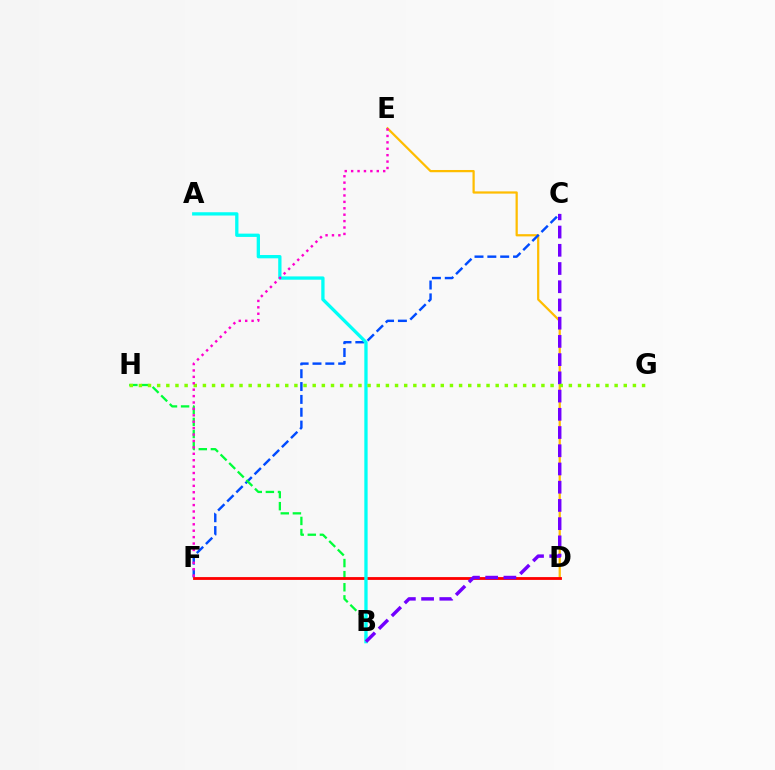{('D', 'E'): [{'color': '#ffbd00', 'line_style': 'solid', 'thickness': 1.61}], ('C', 'F'): [{'color': '#004bff', 'line_style': 'dashed', 'thickness': 1.75}], ('B', 'H'): [{'color': '#00ff39', 'line_style': 'dashed', 'thickness': 1.64}], ('D', 'F'): [{'color': '#ff0000', 'line_style': 'solid', 'thickness': 2.04}], ('A', 'B'): [{'color': '#00fff6', 'line_style': 'solid', 'thickness': 2.37}], ('B', 'C'): [{'color': '#7200ff', 'line_style': 'dashed', 'thickness': 2.48}], ('G', 'H'): [{'color': '#84ff00', 'line_style': 'dotted', 'thickness': 2.49}], ('E', 'F'): [{'color': '#ff00cf', 'line_style': 'dotted', 'thickness': 1.74}]}